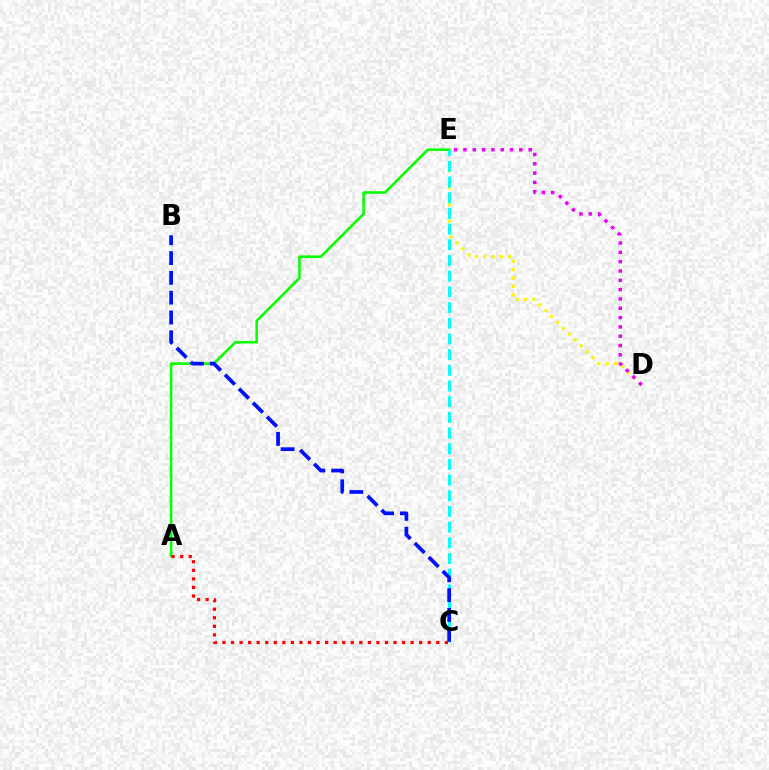{('D', 'E'): [{'color': '#fcf500', 'line_style': 'dotted', 'thickness': 2.27}, {'color': '#ee00ff', 'line_style': 'dotted', 'thickness': 2.53}], ('A', 'E'): [{'color': '#08ff00', 'line_style': 'solid', 'thickness': 1.85}], ('C', 'E'): [{'color': '#00fff6', 'line_style': 'dashed', 'thickness': 2.13}], ('B', 'C'): [{'color': '#0010ff', 'line_style': 'dashed', 'thickness': 2.69}], ('A', 'C'): [{'color': '#ff0000', 'line_style': 'dotted', 'thickness': 2.32}]}